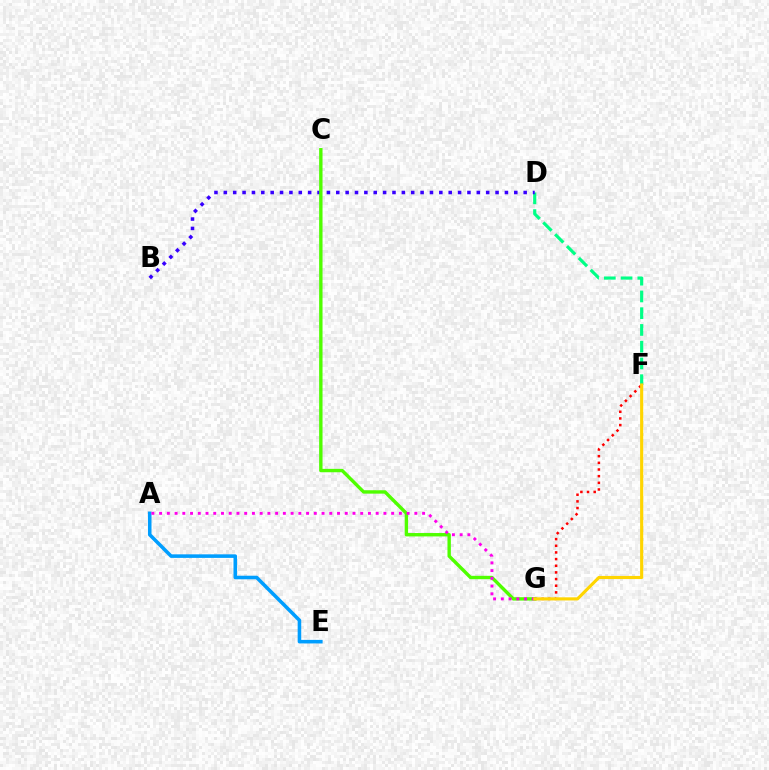{('D', 'F'): [{'color': '#00ff86', 'line_style': 'dashed', 'thickness': 2.27}], ('F', 'G'): [{'color': '#ff0000', 'line_style': 'dotted', 'thickness': 1.81}, {'color': '#ffd500', 'line_style': 'solid', 'thickness': 2.25}], ('A', 'E'): [{'color': '#009eff', 'line_style': 'solid', 'thickness': 2.56}], ('B', 'D'): [{'color': '#3700ff', 'line_style': 'dotted', 'thickness': 2.55}], ('C', 'G'): [{'color': '#4fff00', 'line_style': 'solid', 'thickness': 2.44}], ('A', 'G'): [{'color': '#ff00ed', 'line_style': 'dotted', 'thickness': 2.1}]}